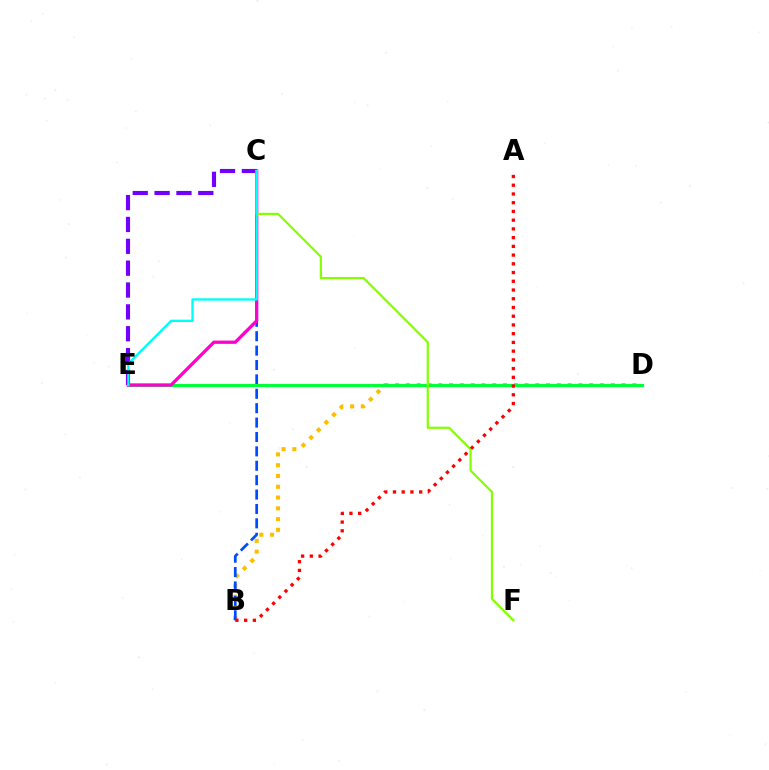{('B', 'D'): [{'color': '#ffbd00', 'line_style': 'dotted', 'thickness': 2.93}], ('B', 'C'): [{'color': '#004bff', 'line_style': 'dashed', 'thickness': 1.96}], ('D', 'E'): [{'color': '#00ff39', 'line_style': 'solid', 'thickness': 2.28}], ('C', 'E'): [{'color': '#7200ff', 'line_style': 'dashed', 'thickness': 2.97}, {'color': '#ff00cf', 'line_style': 'solid', 'thickness': 2.37}, {'color': '#00fff6', 'line_style': 'solid', 'thickness': 1.69}], ('C', 'F'): [{'color': '#84ff00', 'line_style': 'solid', 'thickness': 1.59}], ('A', 'B'): [{'color': '#ff0000', 'line_style': 'dotted', 'thickness': 2.37}]}